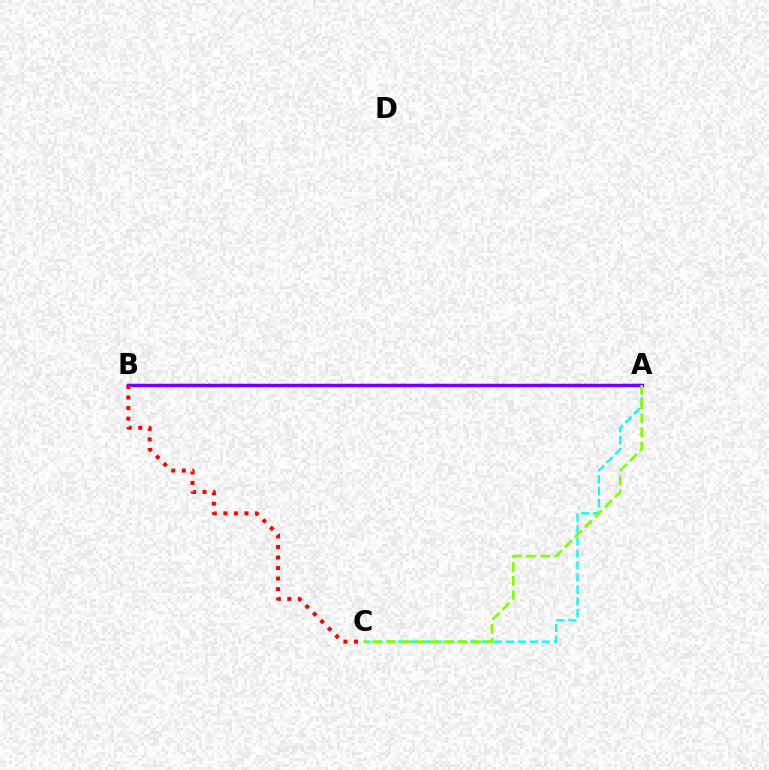{('A', 'C'): [{'color': '#00fff6', 'line_style': 'dashed', 'thickness': 1.63}, {'color': '#84ff00', 'line_style': 'dashed', 'thickness': 1.93}], ('A', 'B'): [{'color': '#7200ff', 'line_style': 'solid', 'thickness': 2.52}], ('B', 'C'): [{'color': '#ff0000', 'line_style': 'dotted', 'thickness': 2.86}]}